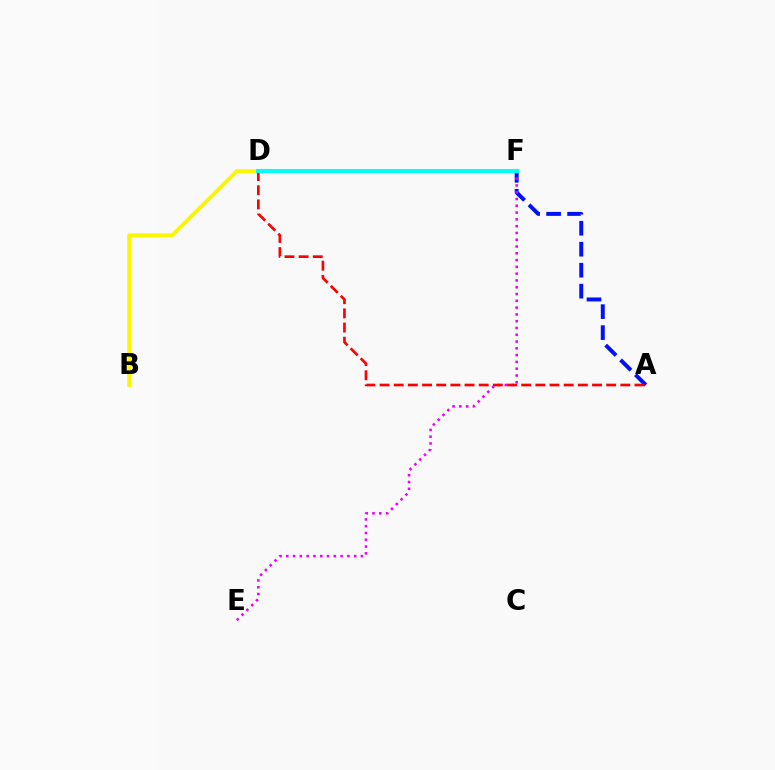{('A', 'F'): [{'color': '#0010ff', 'line_style': 'dashed', 'thickness': 2.85}], ('E', 'F'): [{'color': '#ee00ff', 'line_style': 'dotted', 'thickness': 1.84}], ('D', 'F'): [{'color': '#08ff00', 'line_style': 'solid', 'thickness': 2.57}, {'color': '#00fff6', 'line_style': 'solid', 'thickness': 2.93}], ('B', 'D'): [{'color': '#fcf500', 'line_style': 'solid', 'thickness': 2.78}], ('A', 'D'): [{'color': '#ff0000', 'line_style': 'dashed', 'thickness': 1.92}]}